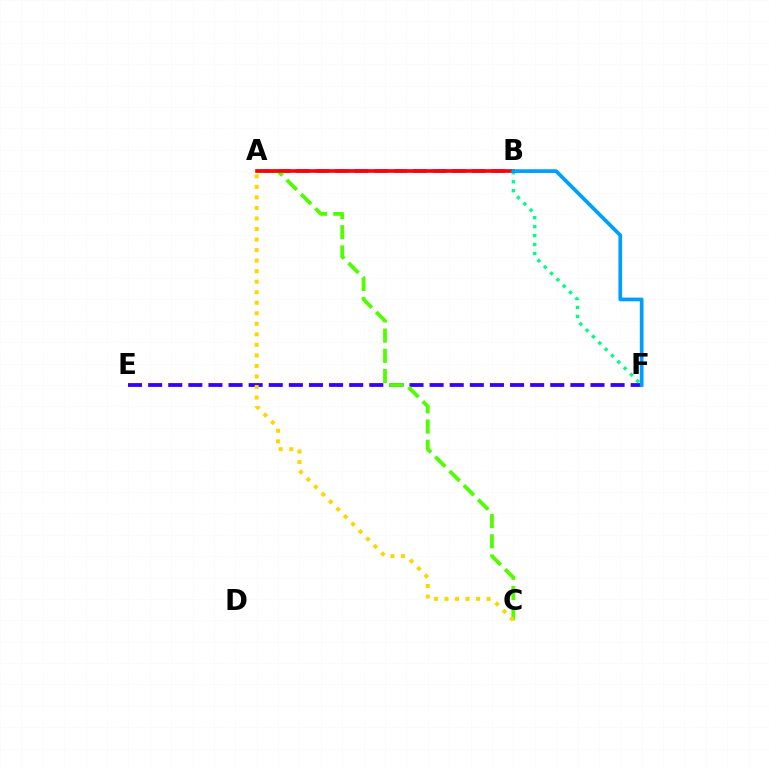{('A', 'B'): [{'color': '#ff00ed', 'line_style': 'dashed', 'thickness': 2.65}, {'color': '#ff0000', 'line_style': 'solid', 'thickness': 2.61}], ('E', 'F'): [{'color': '#3700ff', 'line_style': 'dashed', 'thickness': 2.73}], ('A', 'C'): [{'color': '#4fff00', 'line_style': 'dashed', 'thickness': 2.74}, {'color': '#ffd500', 'line_style': 'dotted', 'thickness': 2.86}], ('B', 'F'): [{'color': '#00ff86', 'line_style': 'dotted', 'thickness': 2.43}, {'color': '#009eff', 'line_style': 'solid', 'thickness': 2.68}]}